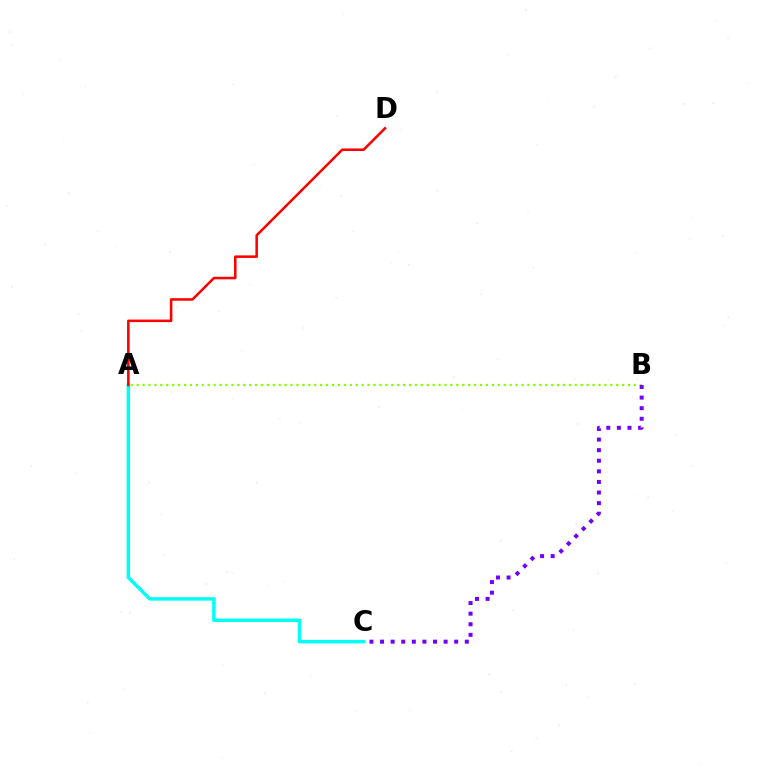{('A', 'B'): [{'color': '#84ff00', 'line_style': 'dotted', 'thickness': 1.61}], ('A', 'C'): [{'color': '#00fff6', 'line_style': 'solid', 'thickness': 2.51}], ('A', 'D'): [{'color': '#ff0000', 'line_style': 'solid', 'thickness': 1.83}], ('B', 'C'): [{'color': '#7200ff', 'line_style': 'dotted', 'thickness': 2.88}]}